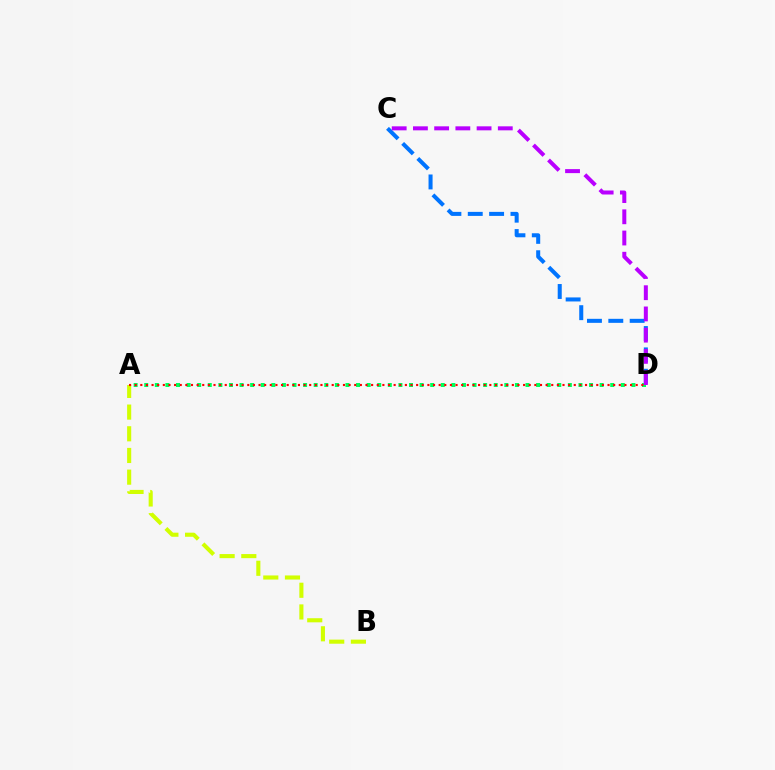{('C', 'D'): [{'color': '#0074ff', 'line_style': 'dashed', 'thickness': 2.9}, {'color': '#b900ff', 'line_style': 'dashed', 'thickness': 2.88}], ('A', 'D'): [{'color': '#00ff5c', 'line_style': 'dotted', 'thickness': 2.88}, {'color': '#ff0000', 'line_style': 'dotted', 'thickness': 1.53}], ('A', 'B'): [{'color': '#d1ff00', 'line_style': 'dashed', 'thickness': 2.95}]}